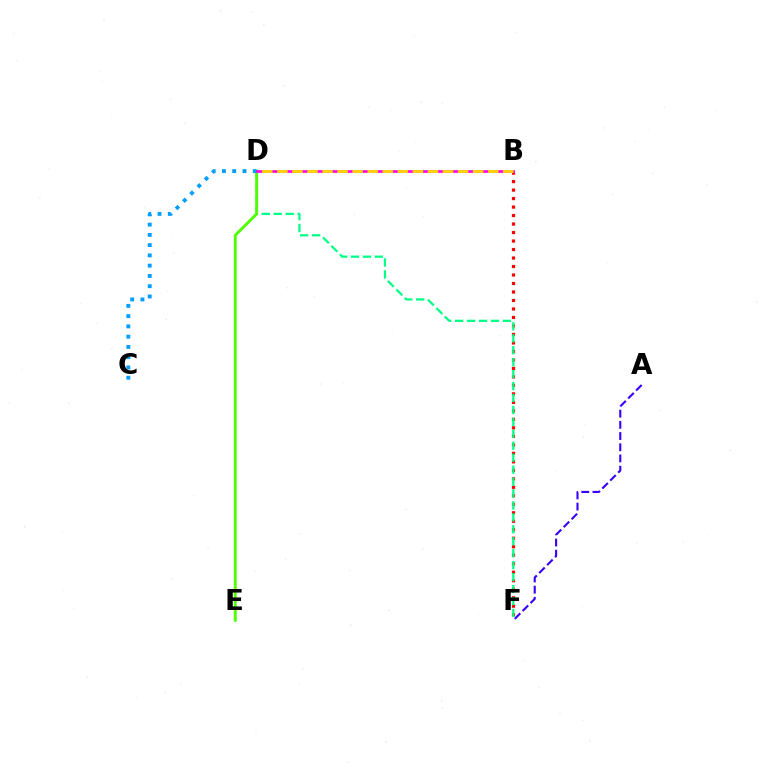{('A', 'F'): [{'color': '#3700ff', 'line_style': 'dashed', 'thickness': 1.52}], ('B', 'F'): [{'color': '#ff0000', 'line_style': 'dotted', 'thickness': 2.31}], ('D', 'F'): [{'color': '#00ff86', 'line_style': 'dashed', 'thickness': 1.62}], ('D', 'E'): [{'color': '#4fff00', 'line_style': 'solid', 'thickness': 2.08}], ('C', 'D'): [{'color': '#009eff', 'line_style': 'dotted', 'thickness': 2.79}], ('B', 'D'): [{'color': '#ff00ed', 'line_style': 'solid', 'thickness': 1.93}, {'color': '#ffd500', 'line_style': 'dashed', 'thickness': 2.05}]}